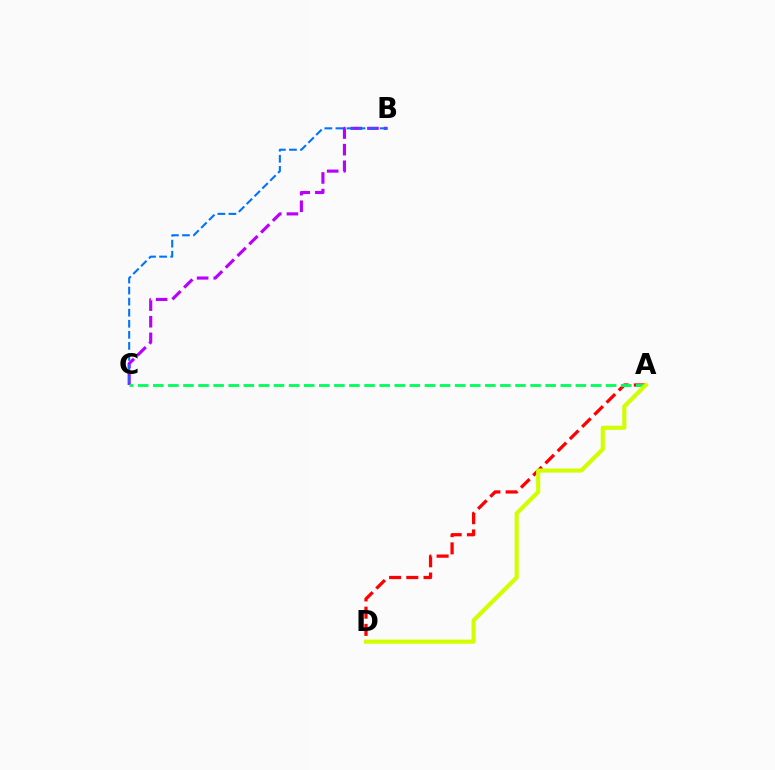{('B', 'C'): [{'color': '#b900ff', 'line_style': 'dashed', 'thickness': 2.26}, {'color': '#0074ff', 'line_style': 'dashed', 'thickness': 1.5}], ('A', 'D'): [{'color': '#ff0000', 'line_style': 'dashed', 'thickness': 2.34}, {'color': '#d1ff00', 'line_style': 'solid', 'thickness': 2.97}], ('A', 'C'): [{'color': '#00ff5c', 'line_style': 'dashed', 'thickness': 2.05}]}